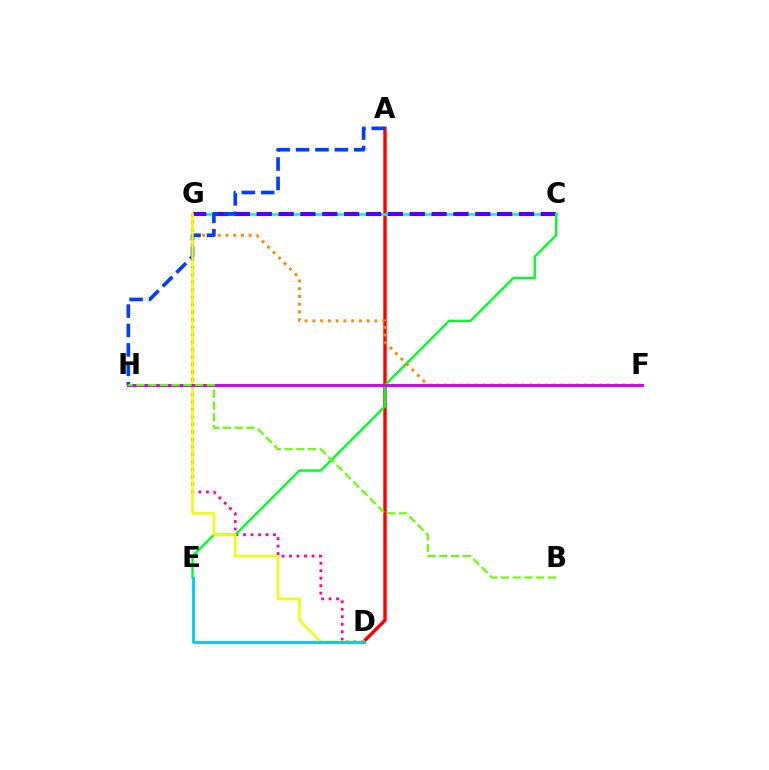{('A', 'D'): [{'color': '#ff0000', 'line_style': 'solid', 'thickness': 2.46}], ('D', 'G'): [{'color': '#ff00a0', 'line_style': 'dotted', 'thickness': 2.03}, {'color': '#eeff00', 'line_style': 'solid', 'thickness': 1.77}], ('C', 'G'): [{'color': '#00ffaf', 'line_style': 'solid', 'thickness': 1.89}, {'color': '#4f00ff', 'line_style': 'dashed', 'thickness': 2.97}], ('C', 'E'): [{'color': '#00ff27', 'line_style': 'solid', 'thickness': 1.72}], ('F', 'G'): [{'color': '#ff8800', 'line_style': 'dotted', 'thickness': 2.11}], ('A', 'H'): [{'color': '#003fff', 'line_style': 'dashed', 'thickness': 2.64}], ('F', 'H'): [{'color': '#d600ff', 'line_style': 'solid', 'thickness': 2.13}], ('D', 'E'): [{'color': '#00c7ff', 'line_style': 'solid', 'thickness': 2.02}], ('B', 'H'): [{'color': '#66ff00', 'line_style': 'dashed', 'thickness': 1.6}]}